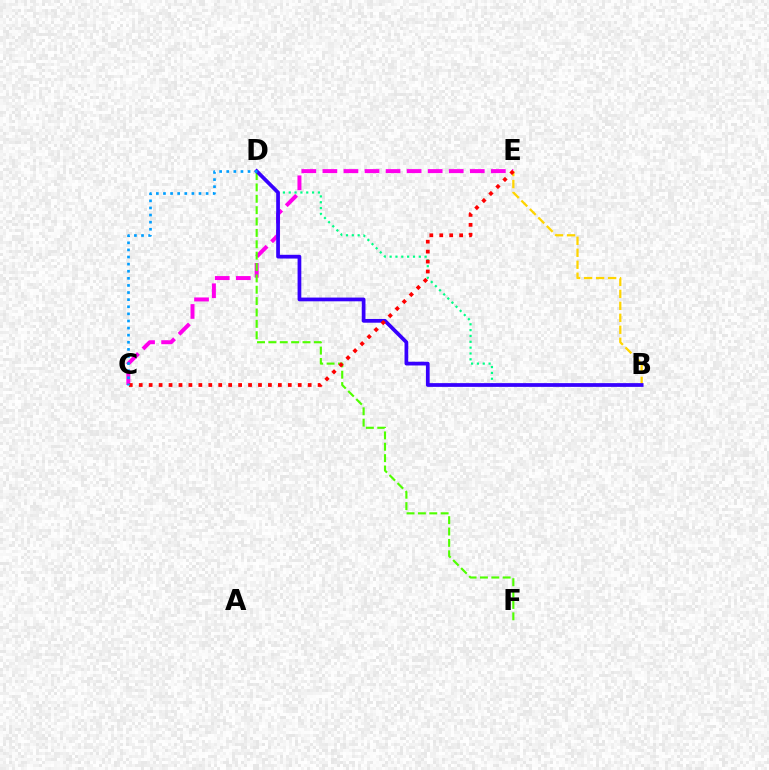{('C', 'E'): [{'color': '#ff00ed', 'line_style': 'dashed', 'thickness': 2.86}, {'color': '#ff0000', 'line_style': 'dotted', 'thickness': 2.7}], ('B', 'E'): [{'color': '#ffd500', 'line_style': 'dashed', 'thickness': 1.63}], ('B', 'D'): [{'color': '#00ff86', 'line_style': 'dotted', 'thickness': 1.58}, {'color': '#3700ff', 'line_style': 'solid', 'thickness': 2.69}], ('D', 'F'): [{'color': '#4fff00', 'line_style': 'dashed', 'thickness': 1.54}], ('C', 'D'): [{'color': '#009eff', 'line_style': 'dotted', 'thickness': 1.93}]}